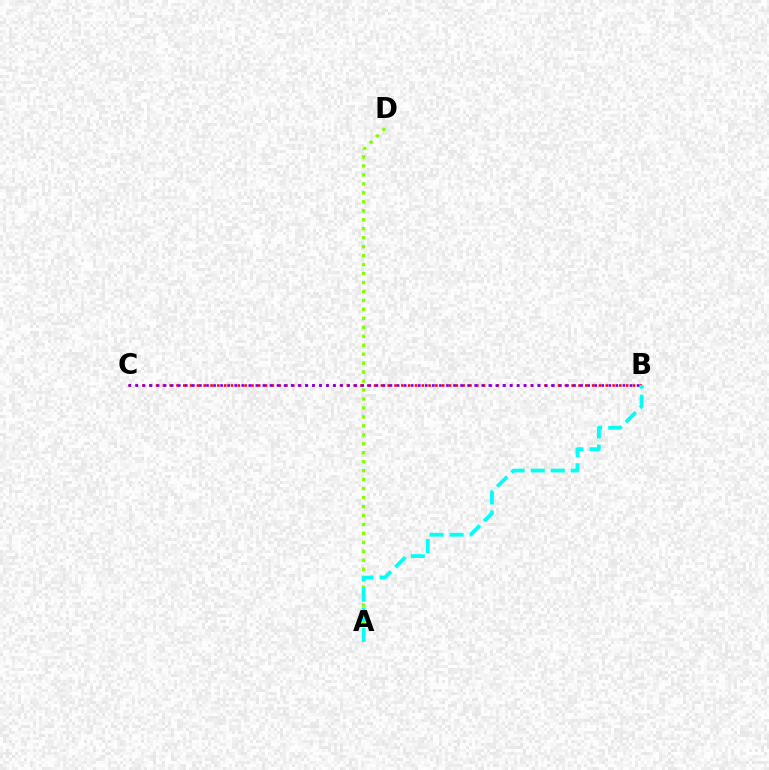{('B', 'C'): [{'color': '#ff0000', 'line_style': 'dotted', 'thickness': 1.85}, {'color': '#7200ff', 'line_style': 'dotted', 'thickness': 1.92}], ('A', 'D'): [{'color': '#84ff00', 'line_style': 'dotted', 'thickness': 2.43}], ('A', 'B'): [{'color': '#00fff6', 'line_style': 'dashed', 'thickness': 2.72}]}